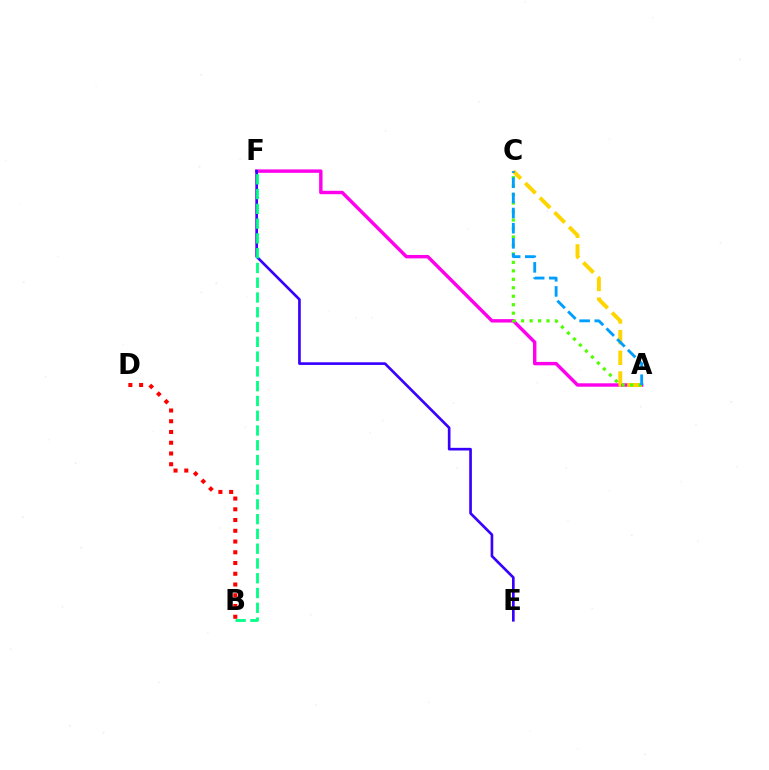{('A', 'F'): [{'color': '#ff00ed', 'line_style': 'solid', 'thickness': 2.46}], ('B', 'D'): [{'color': '#ff0000', 'line_style': 'dotted', 'thickness': 2.92}], ('A', 'C'): [{'color': '#ffd500', 'line_style': 'dashed', 'thickness': 2.81}, {'color': '#4fff00', 'line_style': 'dotted', 'thickness': 2.3}, {'color': '#009eff', 'line_style': 'dashed', 'thickness': 2.06}], ('E', 'F'): [{'color': '#3700ff', 'line_style': 'solid', 'thickness': 1.91}], ('B', 'F'): [{'color': '#00ff86', 'line_style': 'dashed', 'thickness': 2.01}]}